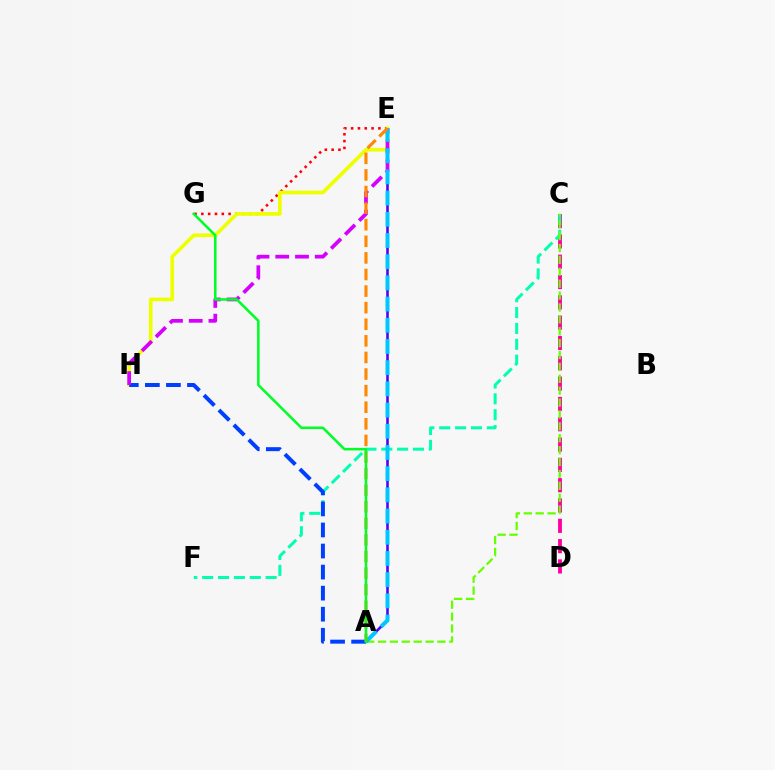{('A', 'E'): [{'color': '#4f00ff', 'line_style': 'solid', 'thickness': 1.85}, {'color': '#00c7ff', 'line_style': 'dashed', 'thickness': 2.88}, {'color': '#ff8800', 'line_style': 'dashed', 'thickness': 2.25}], ('E', 'G'): [{'color': '#ff0000', 'line_style': 'dotted', 'thickness': 1.85}], ('C', 'D'): [{'color': '#ff00a0', 'line_style': 'dashed', 'thickness': 2.76}], ('E', 'H'): [{'color': '#eeff00', 'line_style': 'solid', 'thickness': 2.63}, {'color': '#d600ff', 'line_style': 'dashed', 'thickness': 2.68}], ('C', 'F'): [{'color': '#00ffaf', 'line_style': 'dashed', 'thickness': 2.16}], ('A', 'H'): [{'color': '#003fff', 'line_style': 'dashed', 'thickness': 2.86}], ('A', 'C'): [{'color': '#66ff00', 'line_style': 'dashed', 'thickness': 1.62}], ('A', 'G'): [{'color': '#00ff27', 'line_style': 'solid', 'thickness': 1.83}]}